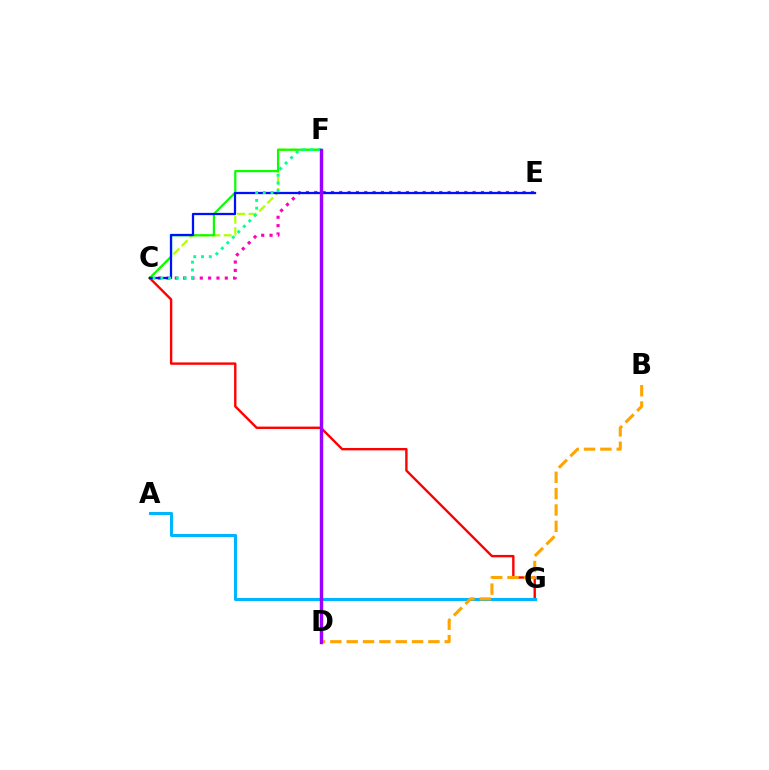{('C', 'E'): [{'color': '#ff00bd', 'line_style': 'dotted', 'thickness': 2.26}, {'color': '#0010ff', 'line_style': 'solid', 'thickness': 1.63}], ('C', 'F'): [{'color': '#b3ff00', 'line_style': 'dashed', 'thickness': 1.57}, {'color': '#08ff00', 'line_style': 'solid', 'thickness': 1.58}, {'color': '#00ff9d', 'line_style': 'dotted', 'thickness': 2.11}], ('C', 'G'): [{'color': '#ff0000', 'line_style': 'solid', 'thickness': 1.72}], ('A', 'G'): [{'color': '#00b5ff', 'line_style': 'solid', 'thickness': 2.2}], ('B', 'D'): [{'color': '#ffa500', 'line_style': 'dashed', 'thickness': 2.22}], ('D', 'F'): [{'color': '#9b00ff', 'line_style': 'solid', 'thickness': 2.46}]}